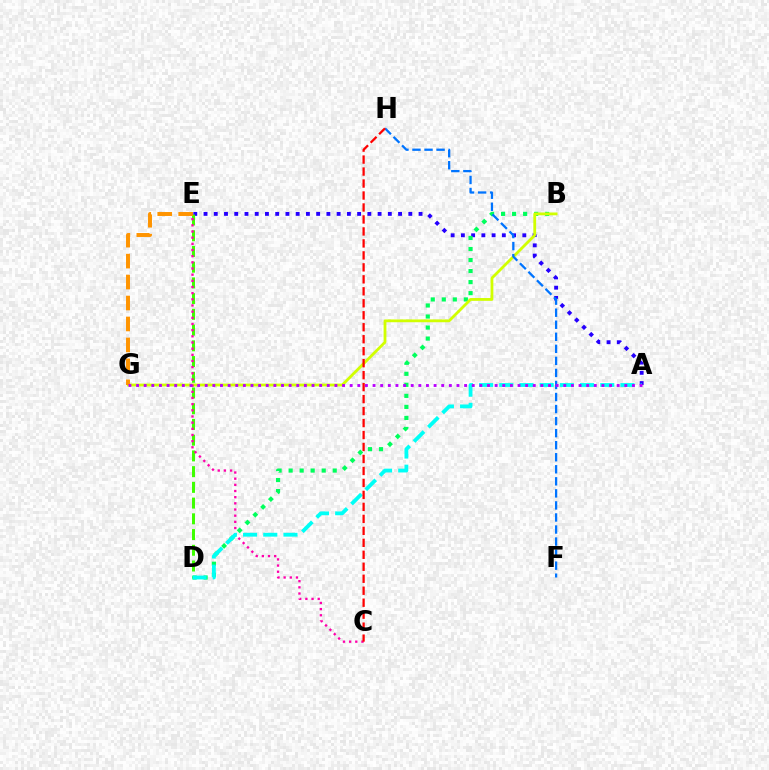{('A', 'E'): [{'color': '#2500ff', 'line_style': 'dotted', 'thickness': 2.78}], ('B', 'D'): [{'color': '#00ff5c', 'line_style': 'dotted', 'thickness': 3.0}], ('D', 'E'): [{'color': '#3dff00', 'line_style': 'dashed', 'thickness': 2.14}], ('B', 'G'): [{'color': '#d1ff00', 'line_style': 'solid', 'thickness': 2.02}], ('E', 'G'): [{'color': '#ff9400', 'line_style': 'dashed', 'thickness': 2.85}], ('C', 'E'): [{'color': '#ff00ac', 'line_style': 'dotted', 'thickness': 1.68}], ('F', 'H'): [{'color': '#0074ff', 'line_style': 'dashed', 'thickness': 1.64}], ('A', 'D'): [{'color': '#00fff6', 'line_style': 'dashed', 'thickness': 2.74}], ('C', 'H'): [{'color': '#ff0000', 'line_style': 'dashed', 'thickness': 1.63}], ('A', 'G'): [{'color': '#b900ff', 'line_style': 'dotted', 'thickness': 2.07}]}